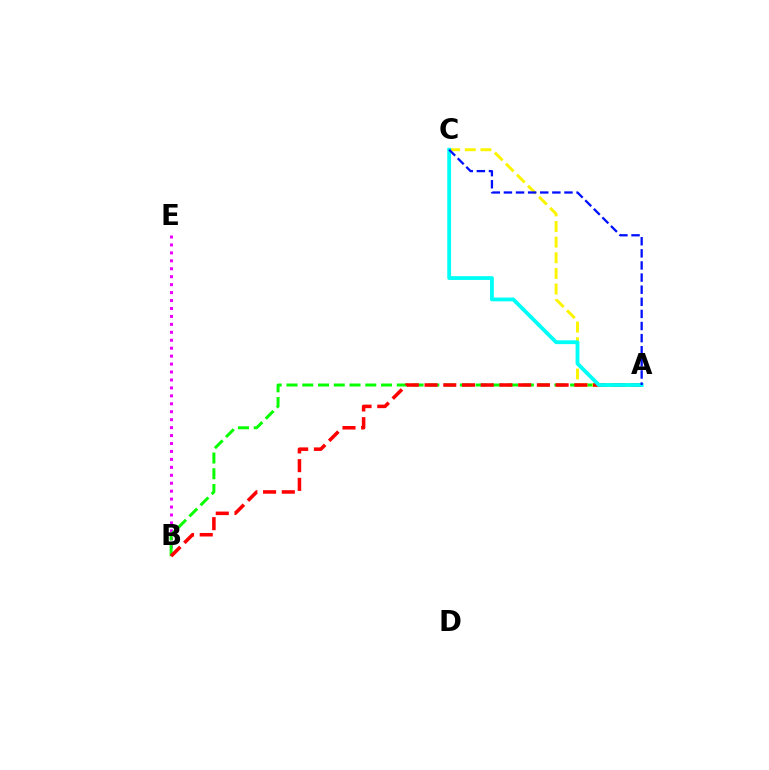{('B', 'E'): [{'color': '#ee00ff', 'line_style': 'dotted', 'thickness': 2.16}], ('A', 'B'): [{'color': '#08ff00', 'line_style': 'dashed', 'thickness': 2.14}, {'color': '#ff0000', 'line_style': 'dashed', 'thickness': 2.54}], ('A', 'C'): [{'color': '#fcf500', 'line_style': 'dashed', 'thickness': 2.12}, {'color': '#00fff6', 'line_style': 'solid', 'thickness': 2.75}, {'color': '#0010ff', 'line_style': 'dashed', 'thickness': 1.65}]}